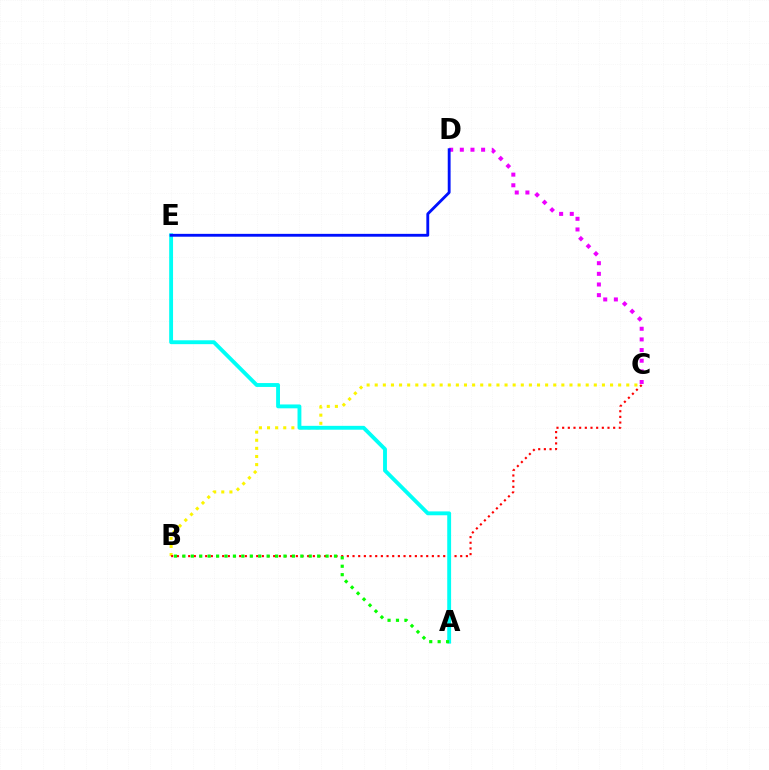{('B', 'C'): [{'color': '#fcf500', 'line_style': 'dotted', 'thickness': 2.2}, {'color': '#ff0000', 'line_style': 'dotted', 'thickness': 1.54}], ('A', 'E'): [{'color': '#00fff6', 'line_style': 'solid', 'thickness': 2.78}], ('A', 'B'): [{'color': '#08ff00', 'line_style': 'dotted', 'thickness': 2.29}], ('C', 'D'): [{'color': '#ee00ff', 'line_style': 'dotted', 'thickness': 2.89}], ('D', 'E'): [{'color': '#0010ff', 'line_style': 'solid', 'thickness': 2.05}]}